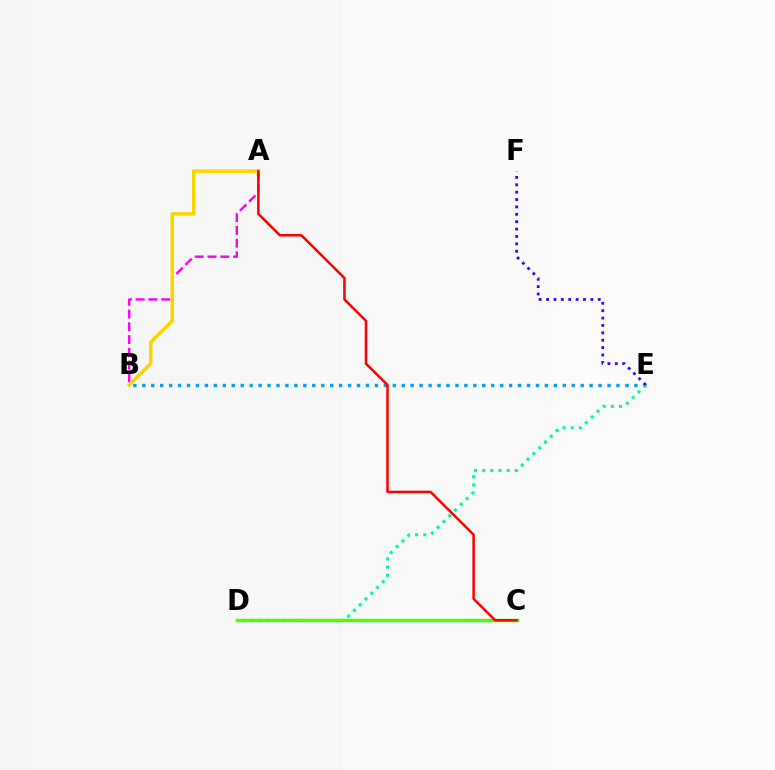{('A', 'B'): [{'color': '#ff00ed', 'line_style': 'dashed', 'thickness': 1.73}, {'color': '#ffd500', 'line_style': 'solid', 'thickness': 2.54}], ('B', 'E'): [{'color': '#009eff', 'line_style': 'dotted', 'thickness': 2.43}], ('D', 'E'): [{'color': '#00ff86', 'line_style': 'dotted', 'thickness': 2.22}], ('E', 'F'): [{'color': '#3700ff', 'line_style': 'dotted', 'thickness': 2.01}], ('C', 'D'): [{'color': '#4fff00', 'line_style': 'solid', 'thickness': 2.49}], ('A', 'C'): [{'color': '#ff0000', 'line_style': 'solid', 'thickness': 1.82}]}